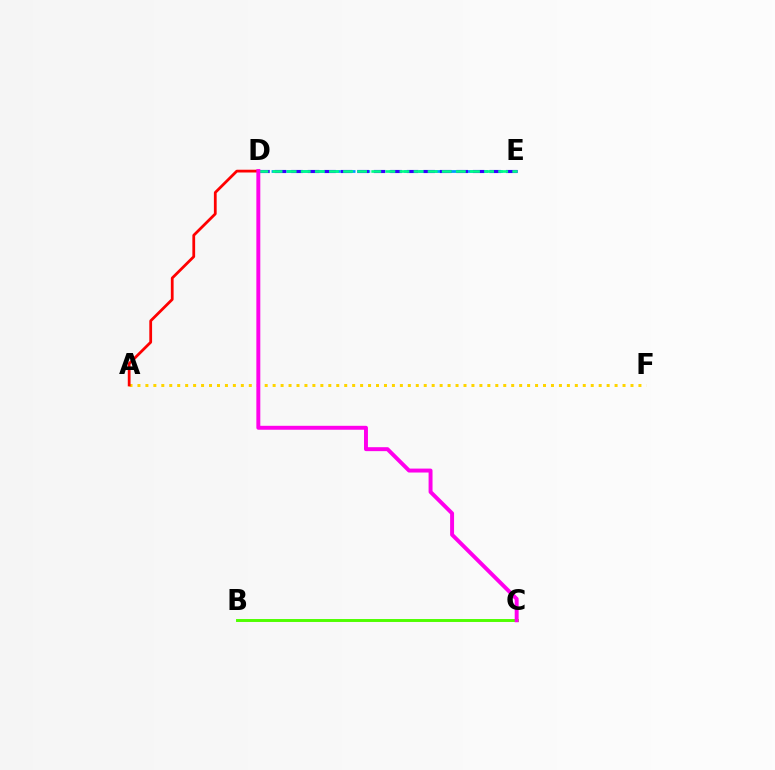{('D', 'E'): [{'color': '#009eff', 'line_style': 'dashed', 'thickness': 2.0}, {'color': '#3700ff', 'line_style': 'dashed', 'thickness': 2.24}, {'color': '#00ff86', 'line_style': 'dashed', 'thickness': 1.92}], ('A', 'F'): [{'color': '#ffd500', 'line_style': 'dotted', 'thickness': 2.16}], ('A', 'D'): [{'color': '#ff0000', 'line_style': 'solid', 'thickness': 1.99}], ('B', 'C'): [{'color': '#4fff00', 'line_style': 'solid', 'thickness': 2.11}], ('C', 'D'): [{'color': '#ff00ed', 'line_style': 'solid', 'thickness': 2.84}]}